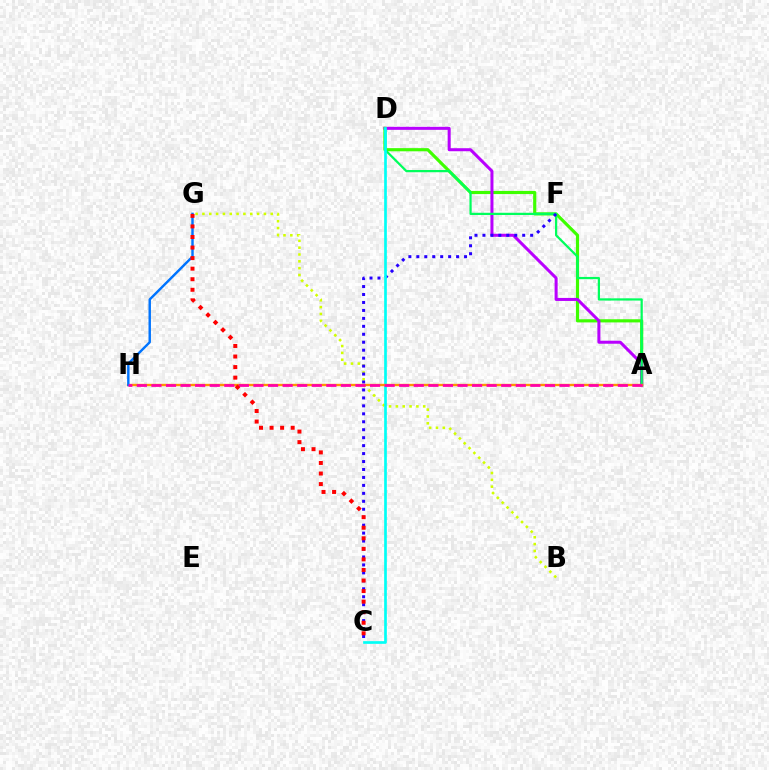{('A', 'D'): [{'color': '#3dff00', 'line_style': 'solid', 'thickness': 2.27}, {'color': '#b900ff', 'line_style': 'solid', 'thickness': 2.18}, {'color': '#00ff5c', 'line_style': 'solid', 'thickness': 1.61}], ('B', 'G'): [{'color': '#d1ff00', 'line_style': 'dotted', 'thickness': 1.86}], ('C', 'F'): [{'color': '#2500ff', 'line_style': 'dotted', 'thickness': 2.16}], ('C', 'D'): [{'color': '#00fff6', 'line_style': 'solid', 'thickness': 1.93}], ('A', 'H'): [{'color': '#ff9400', 'line_style': 'solid', 'thickness': 1.7}, {'color': '#ff00ac', 'line_style': 'dashed', 'thickness': 1.98}], ('G', 'H'): [{'color': '#0074ff', 'line_style': 'solid', 'thickness': 1.76}], ('C', 'G'): [{'color': '#ff0000', 'line_style': 'dotted', 'thickness': 2.87}]}